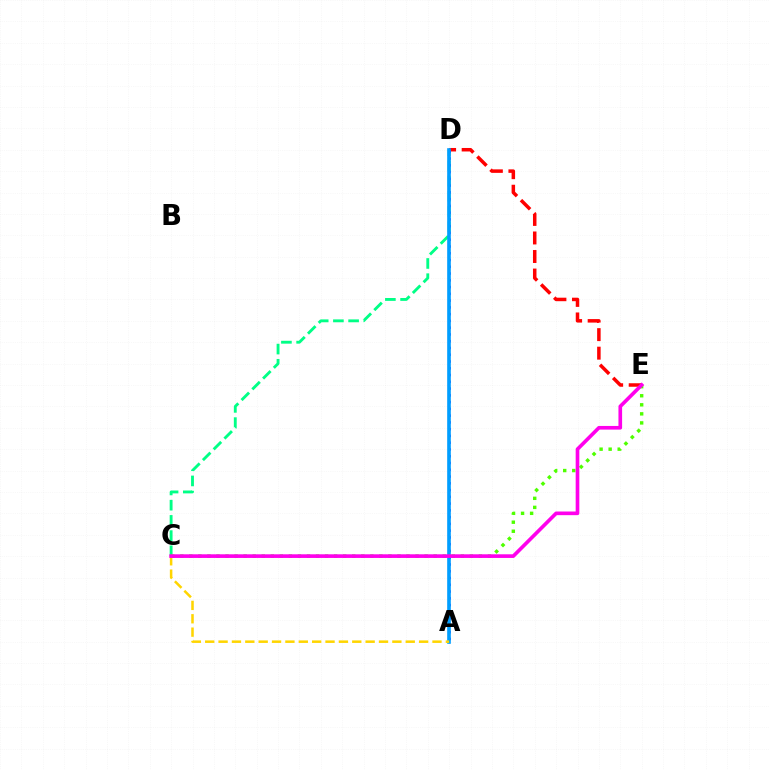{('C', 'D'): [{'color': '#00ff86', 'line_style': 'dashed', 'thickness': 2.07}], ('C', 'E'): [{'color': '#4fff00', 'line_style': 'dotted', 'thickness': 2.46}, {'color': '#ff00ed', 'line_style': 'solid', 'thickness': 2.63}], ('D', 'E'): [{'color': '#ff0000', 'line_style': 'dashed', 'thickness': 2.52}], ('A', 'D'): [{'color': '#3700ff', 'line_style': 'dotted', 'thickness': 1.84}, {'color': '#009eff', 'line_style': 'solid', 'thickness': 2.62}], ('A', 'C'): [{'color': '#ffd500', 'line_style': 'dashed', 'thickness': 1.82}]}